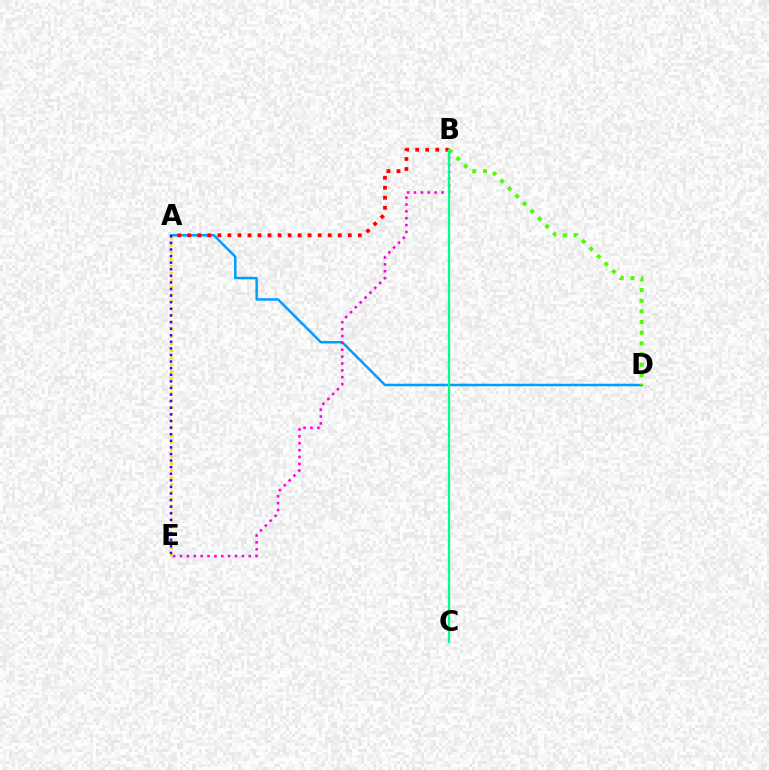{('A', 'D'): [{'color': '#009eff', 'line_style': 'solid', 'thickness': 1.8}], ('A', 'E'): [{'color': '#ffd500', 'line_style': 'dotted', 'thickness': 1.91}, {'color': '#3700ff', 'line_style': 'dotted', 'thickness': 1.79}], ('A', 'B'): [{'color': '#ff0000', 'line_style': 'dotted', 'thickness': 2.73}], ('B', 'E'): [{'color': '#ff00ed', 'line_style': 'dotted', 'thickness': 1.87}], ('B', 'D'): [{'color': '#4fff00', 'line_style': 'dotted', 'thickness': 2.89}], ('B', 'C'): [{'color': '#00ff86', 'line_style': 'solid', 'thickness': 1.62}]}